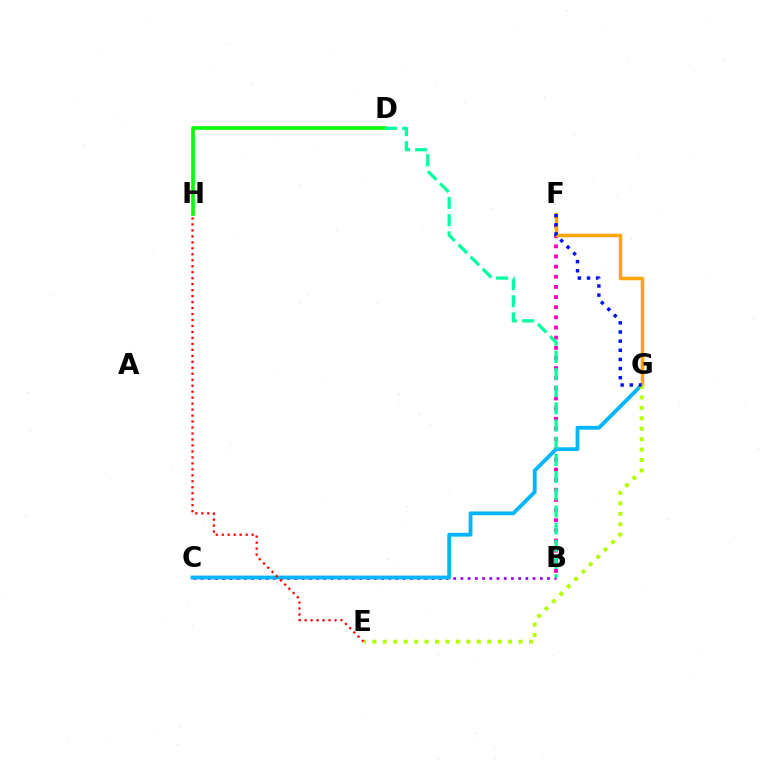{('B', 'F'): [{'color': '#ff00bd', 'line_style': 'dotted', 'thickness': 2.76}], ('D', 'H'): [{'color': '#08ff00', 'line_style': 'solid', 'thickness': 2.64}], ('B', 'C'): [{'color': '#9b00ff', 'line_style': 'dotted', 'thickness': 1.96}], ('C', 'G'): [{'color': '#00b5ff', 'line_style': 'solid', 'thickness': 2.73}], ('F', 'G'): [{'color': '#ffa500', 'line_style': 'solid', 'thickness': 2.52}, {'color': '#0010ff', 'line_style': 'dotted', 'thickness': 2.49}], ('E', 'G'): [{'color': '#b3ff00', 'line_style': 'dotted', 'thickness': 2.84}], ('B', 'D'): [{'color': '#00ff9d', 'line_style': 'dashed', 'thickness': 2.33}], ('E', 'H'): [{'color': '#ff0000', 'line_style': 'dotted', 'thickness': 1.62}]}